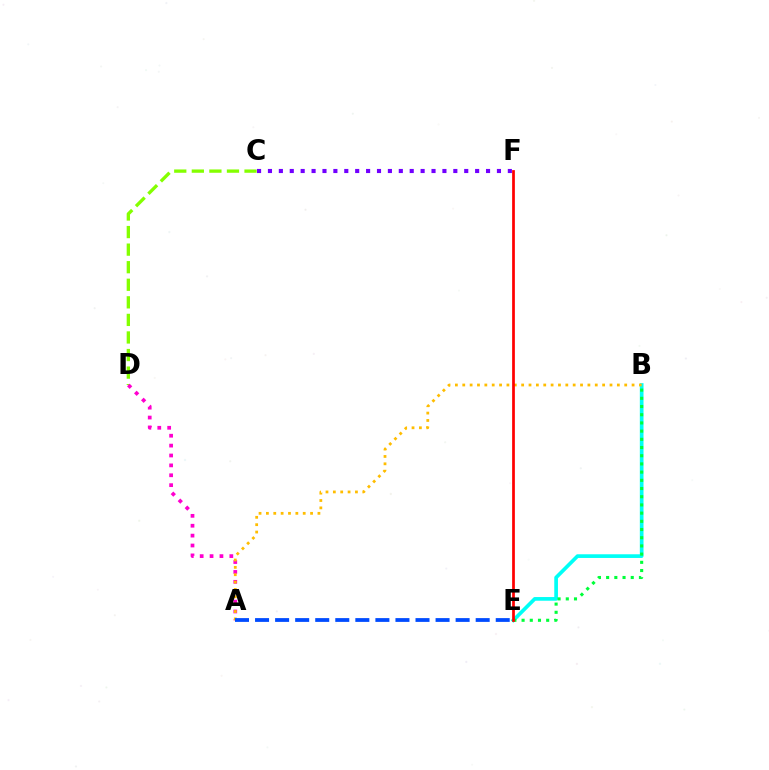{('B', 'E'): [{'color': '#00fff6', 'line_style': 'solid', 'thickness': 2.65}, {'color': '#00ff39', 'line_style': 'dotted', 'thickness': 2.23}], ('C', 'D'): [{'color': '#84ff00', 'line_style': 'dashed', 'thickness': 2.39}], ('A', 'D'): [{'color': '#ff00cf', 'line_style': 'dotted', 'thickness': 2.69}], ('A', 'B'): [{'color': '#ffbd00', 'line_style': 'dotted', 'thickness': 2.0}], ('A', 'E'): [{'color': '#004bff', 'line_style': 'dashed', 'thickness': 2.72}], ('C', 'F'): [{'color': '#7200ff', 'line_style': 'dotted', 'thickness': 2.96}], ('E', 'F'): [{'color': '#ff0000', 'line_style': 'solid', 'thickness': 1.96}]}